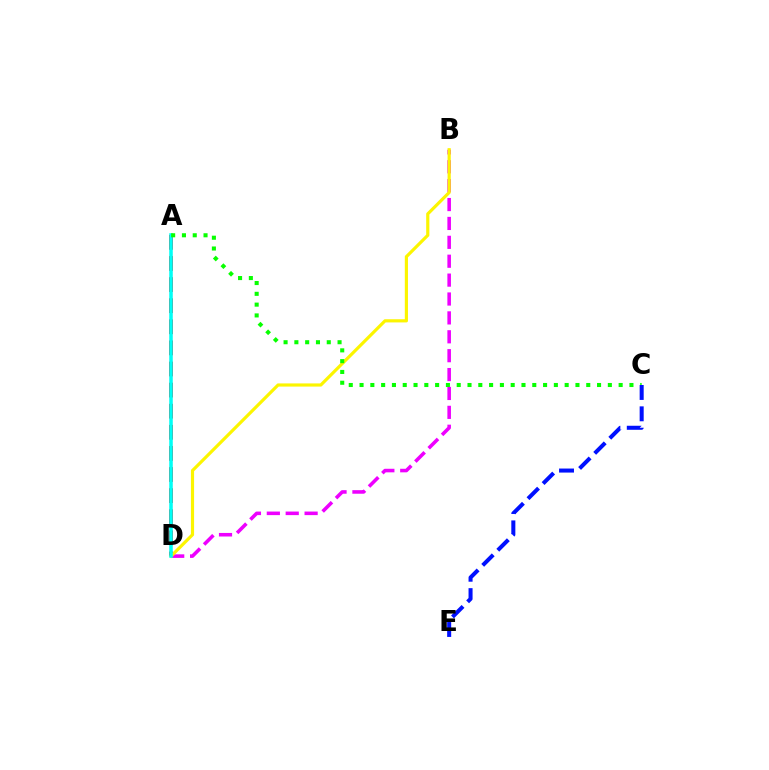{('A', 'D'): [{'color': '#ff0000', 'line_style': 'dashed', 'thickness': 2.87}, {'color': '#00fff6', 'line_style': 'solid', 'thickness': 2.55}], ('B', 'D'): [{'color': '#ee00ff', 'line_style': 'dashed', 'thickness': 2.57}, {'color': '#fcf500', 'line_style': 'solid', 'thickness': 2.28}], ('A', 'C'): [{'color': '#08ff00', 'line_style': 'dotted', 'thickness': 2.93}], ('C', 'E'): [{'color': '#0010ff', 'line_style': 'dashed', 'thickness': 2.9}]}